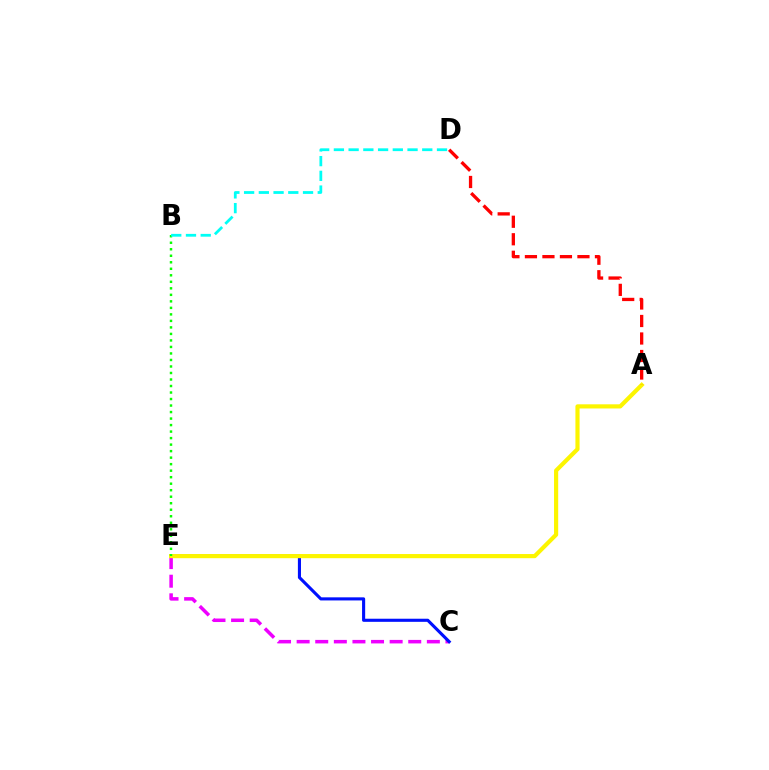{('C', 'E'): [{'color': '#ee00ff', 'line_style': 'dashed', 'thickness': 2.53}, {'color': '#0010ff', 'line_style': 'solid', 'thickness': 2.24}], ('A', 'E'): [{'color': '#fcf500', 'line_style': 'solid', 'thickness': 3.0}], ('B', 'E'): [{'color': '#08ff00', 'line_style': 'dotted', 'thickness': 1.77}], ('A', 'D'): [{'color': '#ff0000', 'line_style': 'dashed', 'thickness': 2.38}], ('B', 'D'): [{'color': '#00fff6', 'line_style': 'dashed', 'thickness': 2.0}]}